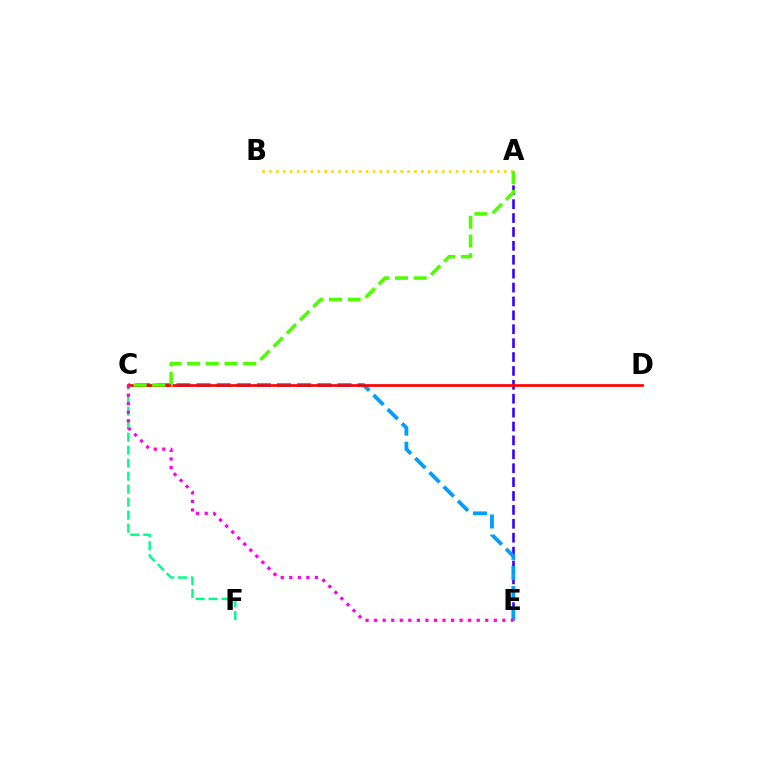{('C', 'F'): [{'color': '#00ff86', 'line_style': 'dashed', 'thickness': 1.77}], ('A', 'E'): [{'color': '#3700ff', 'line_style': 'dashed', 'thickness': 1.89}], ('C', 'E'): [{'color': '#009eff', 'line_style': 'dashed', 'thickness': 2.73}, {'color': '#ff00ed', 'line_style': 'dotted', 'thickness': 2.32}], ('A', 'B'): [{'color': '#ffd500', 'line_style': 'dotted', 'thickness': 1.88}], ('C', 'D'): [{'color': '#ff0000', 'line_style': 'solid', 'thickness': 1.93}], ('A', 'C'): [{'color': '#4fff00', 'line_style': 'dashed', 'thickness': 2.54}]}